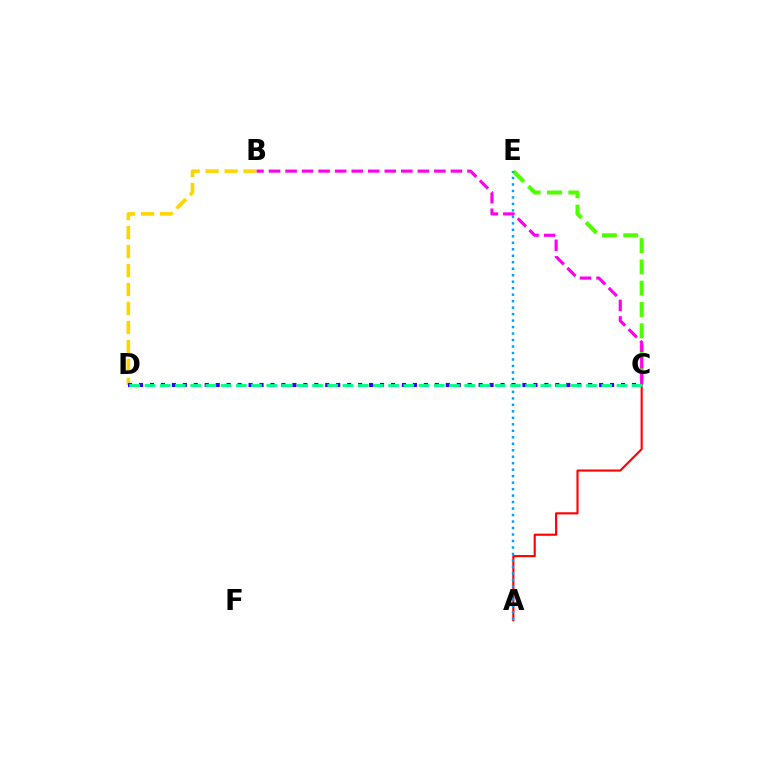{('B', 'D'): [{'color': '#ffd500', 'line_style': 'dashed', 'thickness': 2.58}], ('A', 'C'): [{'color': '#ff0000', 'line_style': 'solid', 'thickness': 1.53}], ('C', 'E'): [{'color': '#4fff00', 'line_style': 'dashed', 'thickness': 2.89}], ('C', 'D'): [{'color': '#3700ff', 'line_style': 'dotted', 'thickness': 2.98}, {'color': '#00ff86', 'line_style': 'dashed', 'thickness': 2.07}], ('A', 'E'): [{'color': '#009eff', 'line_style': 'dotted', 'thickness': 1.76}], ('B', 'C'): [{'color': '#ff00ed', 'line_style': 'dashed', 'thickness': 2.25}]}